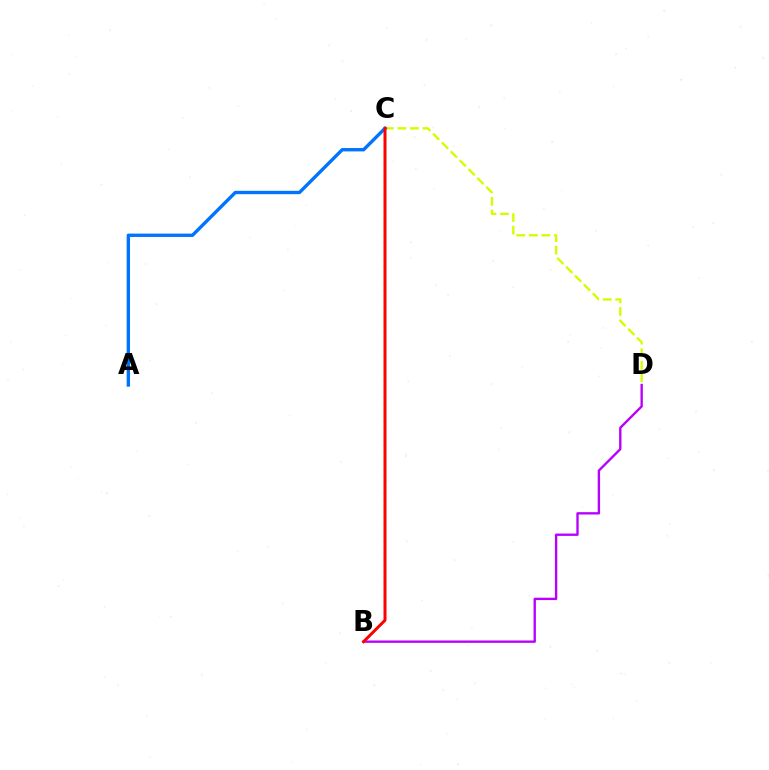{('B', 'D'): [{'color': '#b900ff', 'line_style': 'solid', 'thickness': 1.7}], ('B', 'C'): [{'color': '#00ff5c', 'line_style': 'dotted', 'thickness': 1.63}, {'color': '#ff0000', 'line_style': 'solid', 'thickness': 2.14}], ('C', 'D'): [{'color': '#d1ff00', 'line_style': 'dashed', 'thickness': 1.7}], ('A', 'C'): [{'color': '#0074ff', 'line_style': 'solid', 'thickness': 2.42}]}